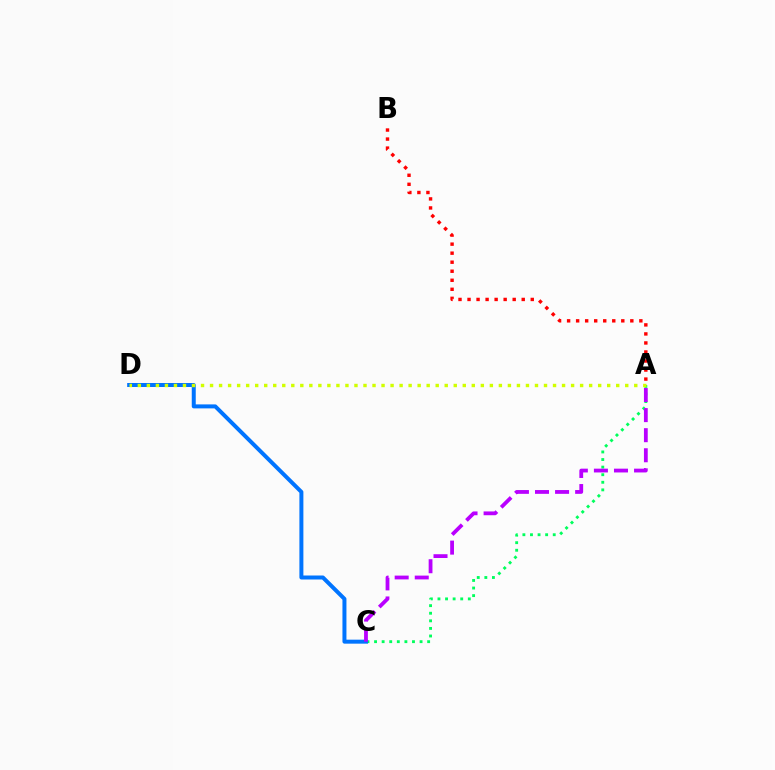{('A', 'C'): [{'color': '#00ff5c', 'line_style': 'dotted', 'thickness': 2.06}, {'color': '#b900ff', 'line_style': 'dashed', 'thickness': 2.73}], ('C', 'D'): [{'color': '#0074ff', 'line_style': 'solid', 'thickness': 2.87}], ('A', 'B'): [{'color': '#ff0000', 'line_style': 'dotted', 'thickness': 2.45}], ('A', 'D'): [{'color': '#d1ff00', 'line_style': 'dotted', 'thickness': 2.45}]}